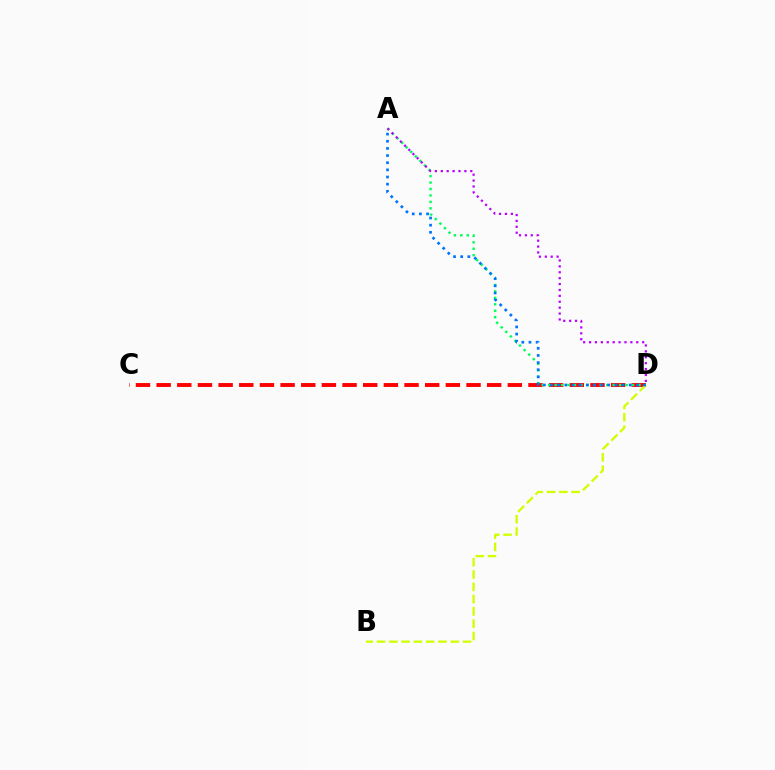{('C', 'D'): [{'color': '#ff0000', 'line_style': 'dashed', 'thickness': 2.81}], ('B', 'D'): [{'color': '#d1ff00', 'line_style': 'dashed', 'thickness': 1.67}], ('A', 'D'): [{'color': '#00ff5c', 'line_style': 'dotted', 'thickness': 1.75}, {'color': '#0074ff', 'line_style': 'dotted', 'thickness': 1.94}, {'color': '#b900ff', 'line_style': 'dotted', 'thickness': 1.6}]}